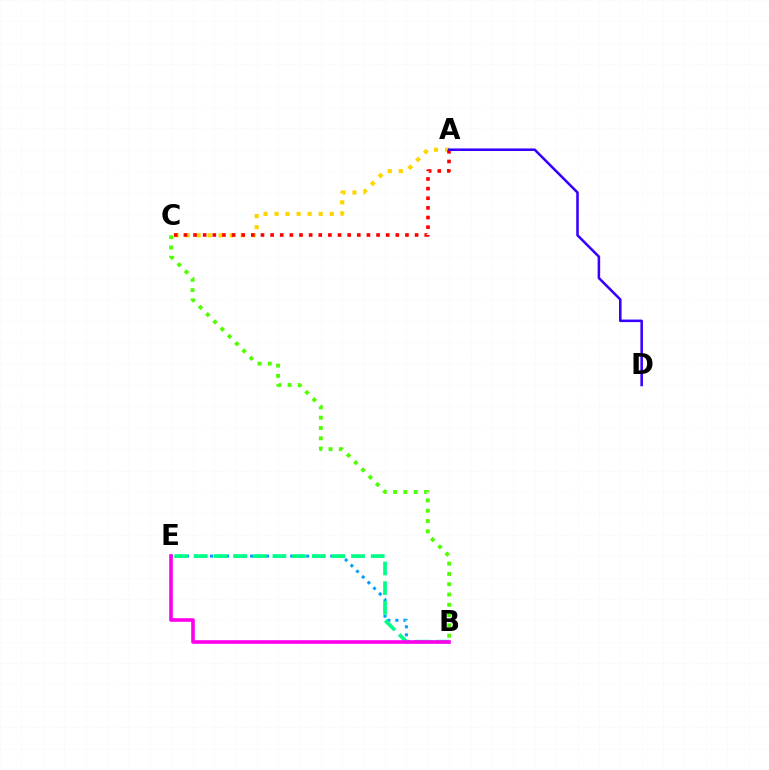{('A', 'C'): [{'color': '#ffd500', 'line_style': 'dotted', 'thickness': 3.0}, {'color': '#ff0000', 'line_style': 'dotted', 'thickness': 2.62}], ('B', 'E'): [{'color': '#009eff', 'line_style': 'dotted', 'thickness': 2.18}, {'color': '#00ff86', 'line_style': 'dashed', 'thickness': 2.67}, {'color': '#ff00ed', 'line_style': 'solid', 'thickness': 2.6}], ('B', 'C'): [{'color': '#4fff00', 'line_style': 'dotted', 'thickness': 2.8}], ('A', 'D'): [{'color': '#3700ff', 'line_style': 'solid', 'thickness': 1.84}]}